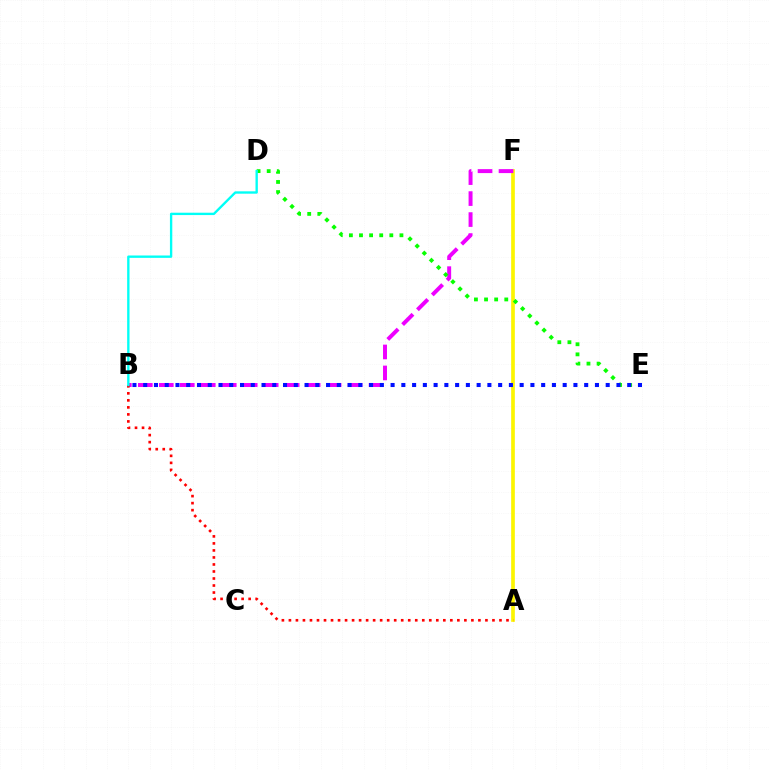{('A', 'F'): [{'color': '#fcf500', 'line_style': 'solid', 'thickness': 2.65}], ('B', 'F'): [{'color': '#ee00ff', 'line_style': 'dashed', 'thickness': 2.85}], ('D', 'E'): [{'color': '#08ff00', 'line_style': 'dotted', 'thickness': 2.75}], ('A', 'B'): [{'color': '#ff0000', 'line_style': 'dotted', 'thickness': 1.91}], ('B', 'D'): [{'color': '#00fff6', 'line_style': 'solid', 'thickness': 1.7}], ('B', 'E'): [{'color': '#0010ff', 'line_style': 'dotted', 'thickness': 2.92}]}